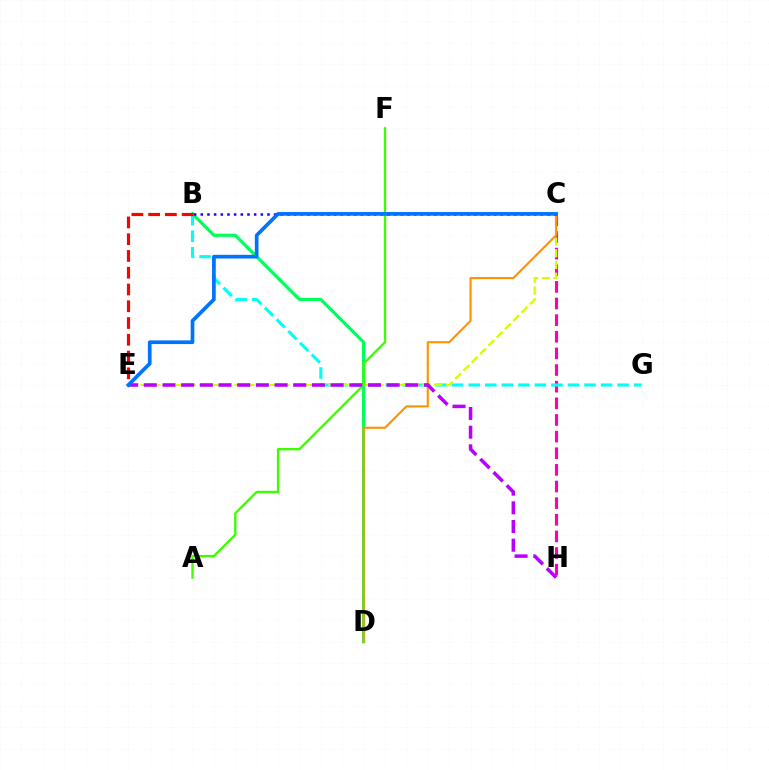{('C', 'H'): [{'color': '#ff00ac', 'line_style': 'dashed', 'thickness': 2.26}], ('B', 'G'): [{'color': '#00fff6', 'line_style': 'dashed', 'thickness': 2.25}], ('B', 'D'): [{'color': '#00ff5c', 'line_style': 'solid', 'thickness': 2.3}], ('C', 'E'): [{'color': '#d1ff00', 'line_style': 'dashed', 'thickness': 1.6}, {'color': '#0074ff', 'line_style': 'solid', 'thickness': 2.66}], ('A', 'F'): [{'color': '#3dff00', 'line_style': 'solid', 'thickness': 1.7}], ('C', 'D'): [{'color': '#ff9400', 'line_style': 'solid', 'thickness': 1.53}], ('B', 'E'): [{'color': '#ff0000', 'line_style': 'dashed', 'thickness': 2.28}], ('E', 'H'): [{'color': '#b900ff', 'line_style': 'dashed', 'thickness': 2.54}], ('B', 'C'): [{'color': '#2500ff', 'line_style': 'dotted', 'thickness': 1.81}]}